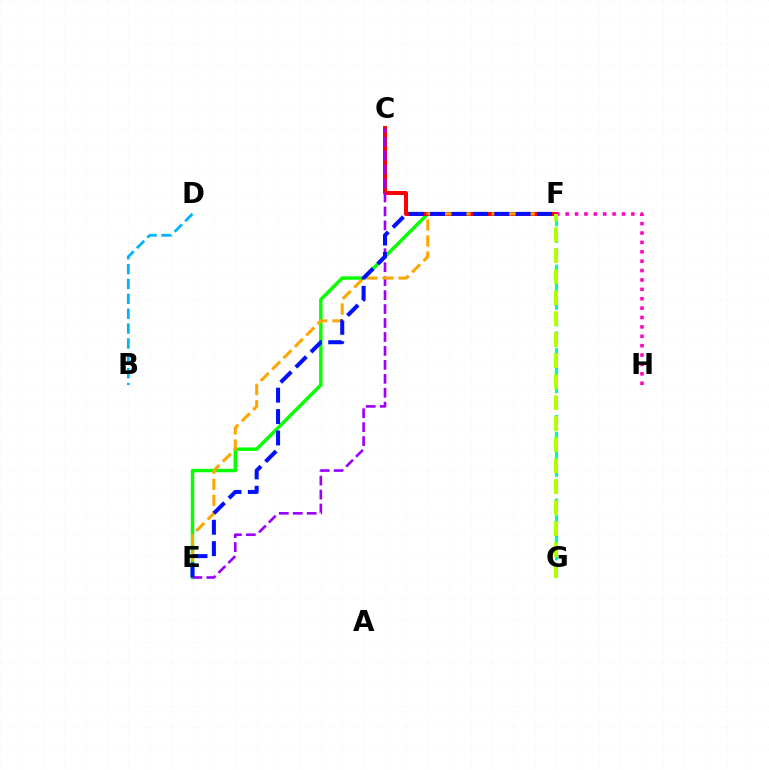{('E', 'F'): [{'color': '#08ff00', 'line_style': 'solid', 'thickness': 2.48}, {'color': '#ffa500', 'line_style': 'dashed', 'thickness': 2.18}, {'color': '#0010ff', 'line_style': 'dashed', 'thickness': 2.91}], ('C', 'F'): [{'color': '#ff0000', 'line_style': 'solid', 'thickness': 2.87}], ('C', 'E'): [{'color': '#9b00ff', 'line_style': 'dashed', 'thickness': 1.9}], ('F', 'G'): [{'color': '#00ff9d', 'line_style': 'dashed', 'thickness': 2.27}, {'color': '#b3ff00', 'line_style': 'dashed', 'thickness': 2.85}], ('F', 'H'): [{'color': '#ff00bd', 'line_style': 'dotted', 'thickness': 2.55}], ('B', 'D'): [{'color': '#00b5ff', 'line_style': 'dashed', 'thickness': 2.02}]}